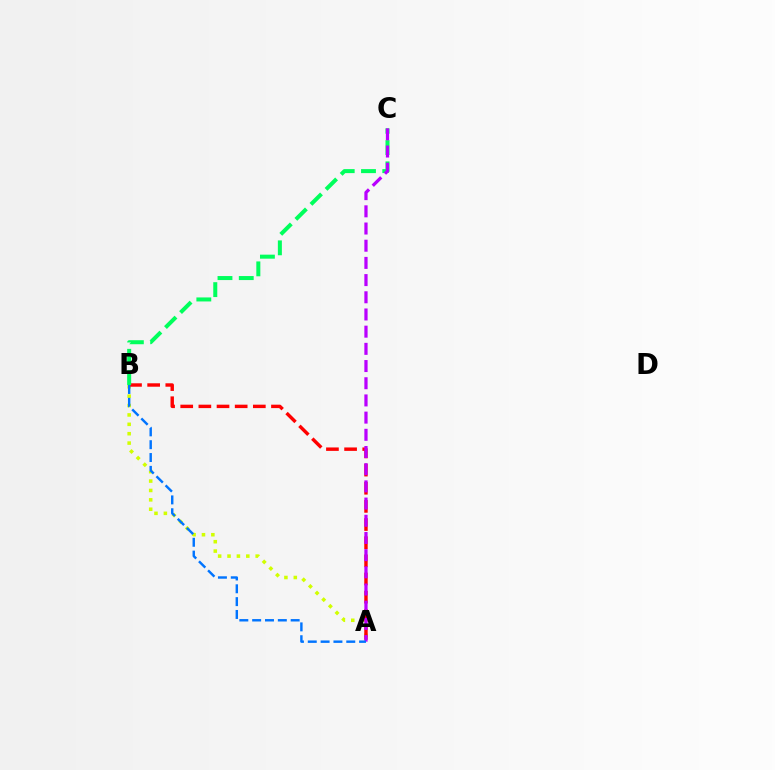{('A', 'B'): [{'color': '#d1ff00', 'line_style': 'dotted', 'thickness': 2.55}, {'color': '#ff0000', 'line_style': 'dashed', 'thickness': 2.47}, {'color': '#0074ff', 'line_style': 'dashed', 'thickness': 1.74}], ('B', 'C'): [{'color': '#00ff5c', 'line_style': 'dashed', 'thickness': 2.89}], ('A', 'C'): [{'color': '#b900ff', 'line_style': 'dashed', 'thickness': 2.34}]}